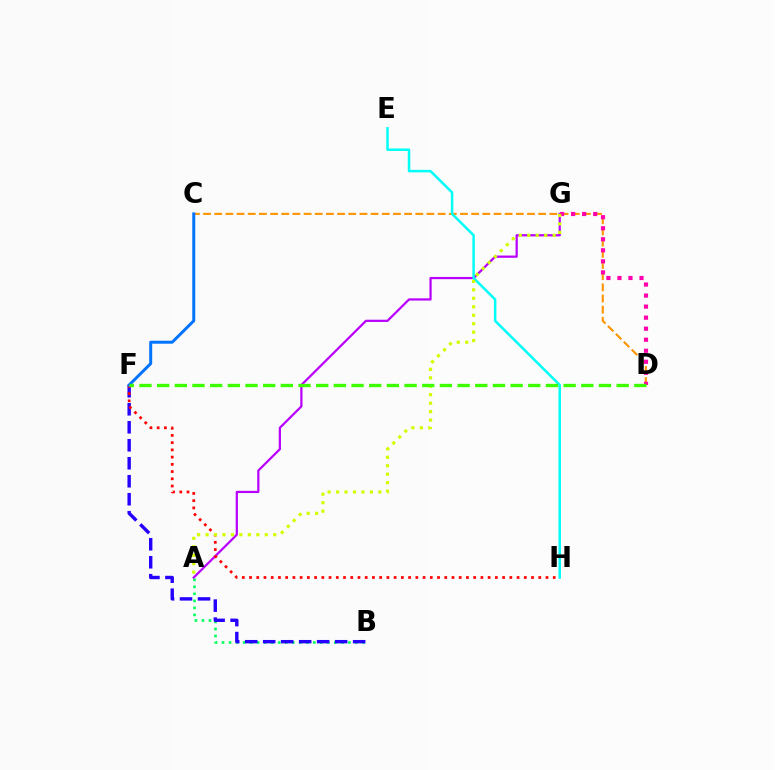{('C', 'D'): [{'color': '#ff9400', 'line_style': 'dashed', 'thickness': 1.52}], ('A', 'B'): [{'color': '#00ff5c', 'line_style': 'dotted', 'thickness': 1.91}], ('A', 'G'): [{'color': '#b900ff', 'line_style': 'solid', 'thickness': 1.6}, {'color': '#d1ff00', 'line_style': 'dotted', 'thickness': 2.3}], ('B', 'F'): [{'color': '#2500ff', 'line_style': 'dashed', 'thickness': 2.44}], ('E', 'H'): [{'color': '#00fff6', 'line_style': 'solid', 'thickness': 1.79}], ('F', 'H'): [{'color': '#ff0000', 'line_style': 'dotted', 'thickness': 1.96}], ('D', 'G'): [{'color': '#ff00ac', 'line_style': 'dotted', 'thickness': 3.0}], ('C', 'F'): [{'color': '#0074ff', 'line_style': 'solid', 'thickness': 2.14}], ('D', 'F'): [{'color': '#3dff00', 'line_style': 'dashed', 'thickness': 2.4}]}